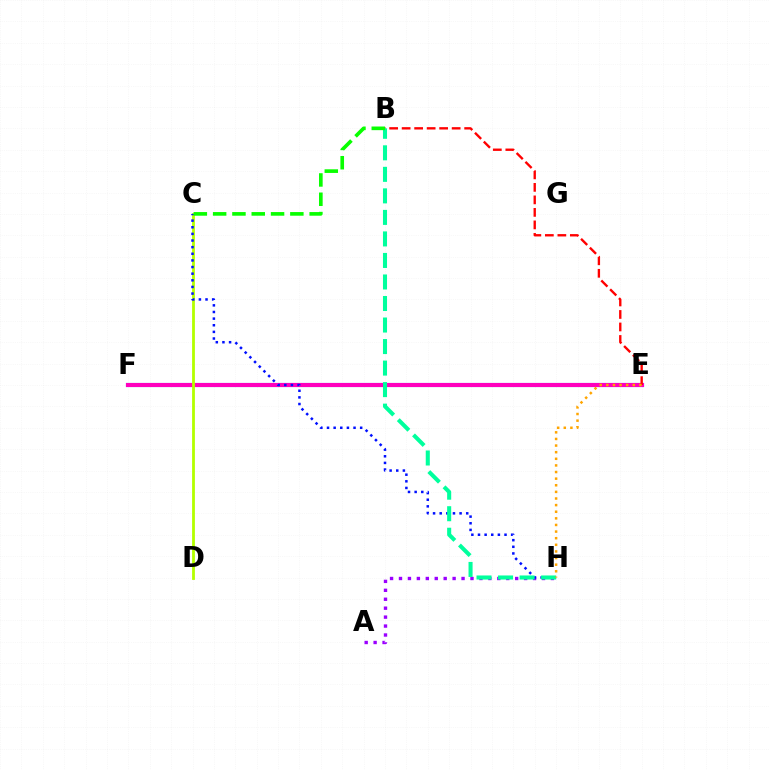{('E', 'F'): [{'color': '#00b5ff', 'line_style': 'solid', 'thickness': 2.96}, {'color': '#ff00bd', 'line_style': 'solid', 'thickness': 2.96}], ('B', 'E'): [{'color': '#ff0000', 'line_style': 'dashed', 'thickness': 1.7}], ('C', 'D'): [{'color': '#b3ff00', 'line_style': 'solid', 'thickness': 2.02}], ('A', 'H'): [{'color': '#9b00ff', 'line_style': 'dotted', 'thickness': 2.43}], ('C', 'H'): [{'color': '#0010ff', 'line_style': 'dotted', 'thickness': 1.8}], ('B', 'H'): [{'color': '#00ff9d', 'line_style': 'dashed', 'thickness': 2.92}], ('E', 'H'): [{'color': '#ffa500', 'line_style': 'dotted', 'thickness': 1.8}], ('B', 'C'): [{'color': '#08ff00', 'line_style': 'dashed', 'thickness': 2.62}]}